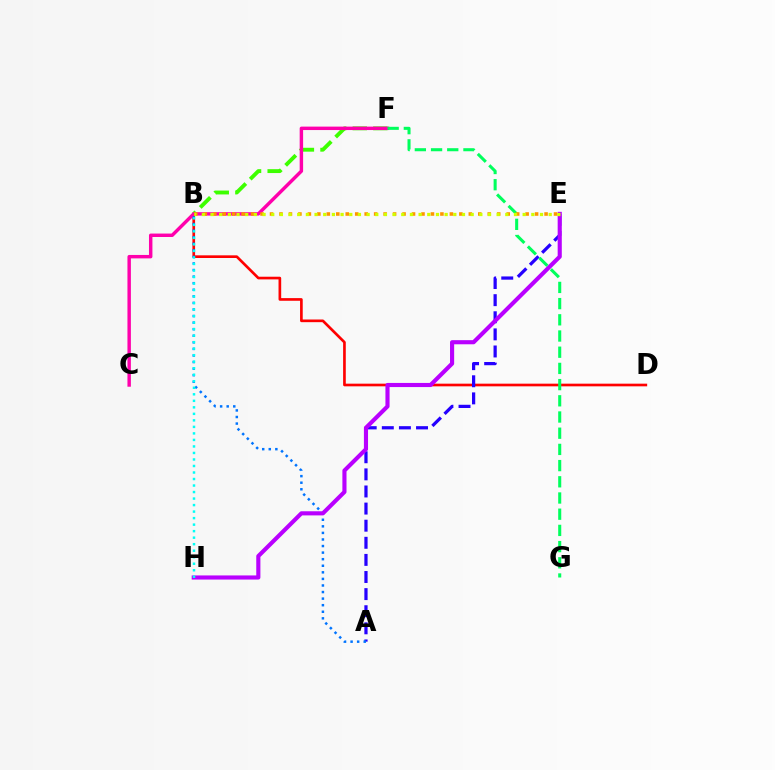{('B', 'D'): [{'color': '#ff0000', 'line_style': 'solid', 'thickness': 1.92}], ('B', 'F'): [{'color': '#3dff00', 'line_style': 'dashed', 'thickness': 2.79}], ('A', 'E'): [{'color': '#2500ff', 'line_style': 'dashed', 'thickness': 2.32}], ('C', 'F'): [{'color': '#ff00ac', 'line_style': 'solid', 'thickness': 2.47}], ('A', 'B'): [{'color': '#0074ff', 'line_style': 'dotted', 'thickness': 1.79}], ('E', 'H'): [{'color': '#b900ff', 'line_style': 'solid', 'thickness': 2.97}], ('F', 'G'): [{'color': '#00ff5c', 'line_style': 'dashed', 'thickness': 2.2}], ('B', 'E'): [{'color': '#ff9400', 'line_style': 'dotted', 'thickness': 2.57}, {'color': '#d1ff00', 'line_style': 'dotted', 'thickness': 2.36}], ('B', 'H'): [{'color': '#00fff6', 'line_style': 'dotted', 'thickness': 1.77}]}